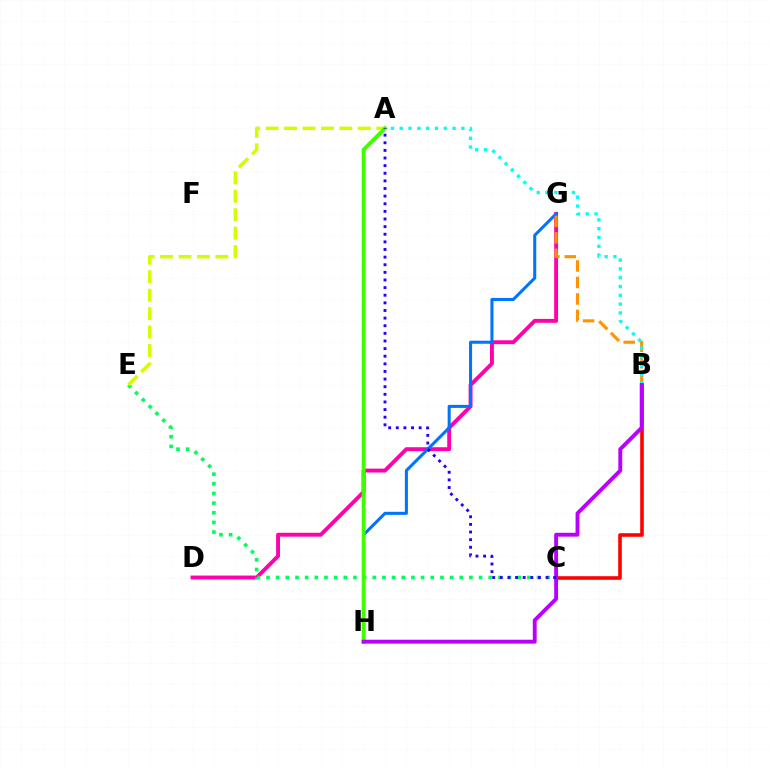{('D', 'G'): [{'color': '#ff00ac', 'line_style': 'solid', 'thickness': 2.8}], ('G', 'H'): [{'color': '#0074ff', 'line_style': 'solid', 'thickness': 2.2}], ('B', 'G'): [{'color': '#ff9400', 'line_style': 'dashed', 'thickness': 2.24}], ('A', 'B'): [{'color': '#00fff6', 'line_style': 'dotted', 'thickness': 2.39}], ('C', 'E'): [{'color': '#00ff5c', 'line_style': 'dotted', 'thickness': 2.63}], ('B', 'C'): [{'color': '#ff0000', 'line_style': 'solid', 'thickness': 2.59}], ('A', 'E'): [{'color': '#d1ff00', 'line_style': 'dashed', 'thickness': 2.51}], ('A', 'H'): [{'color': '#3dff00', 'line_style': 'solid', 'thickness': 2.77}], ('B', 'H'): [{'color': '#b900ff', 'line_style': 'solid', 'thickness': 2.8}], ('A', 'C'): [{'color': '#2500ff', 'line_style': 'dotted', 'thickness': 2.07}]}